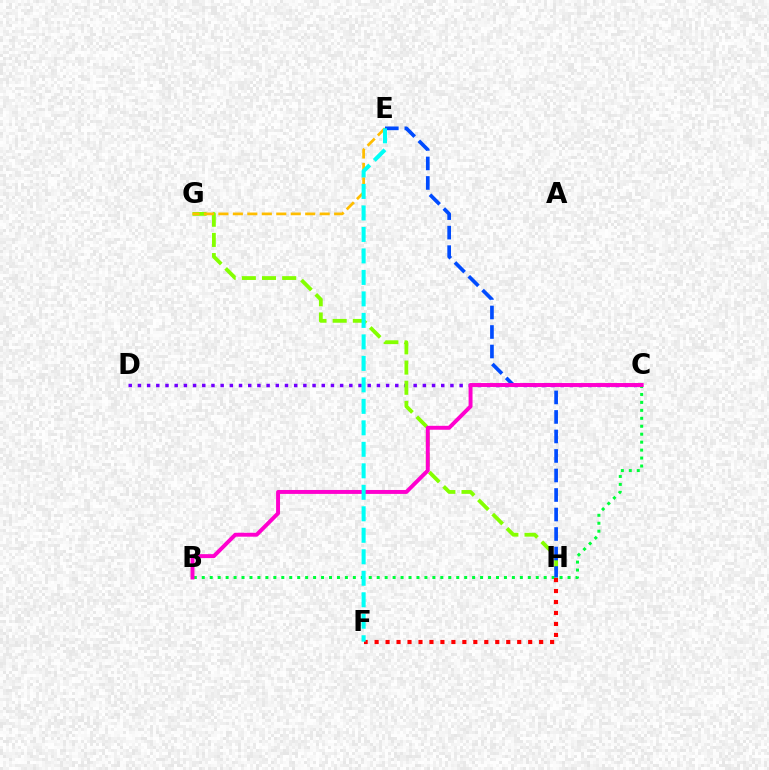{('B', 'C'): [{'color': '#00ff39', 'line_style': 'dotted', 'thickness': 2.16}, {'color': '#ff00cf', 'line_style': 'solid', 'thickness': 2.83}], ('C', 'D'): [{'color': '#7200ff', 'line_style': 'dotted', 'thickness': 2.5}], ('G', 'H'): [{'color': '#84ff00', 'line_style': 'dashed', 'thickness': 2.74}], ('E', 'G'): [{'color': '#ffbd00', 'line_style': 'dashed', 'thickness': 1.97}], ('E', 'H'): [{'color': '#004bff', 'line_style': 'dashed', 'thickness': 2.65}], ('F', 'H'): [{'color': '#ff0000', 'line_style': 'dotted', 'thickness': 2.98}], ('E', 'F'): [{'color': '#00fff6', 'line_style': 'dashed', 'thickness': 2.92}]}